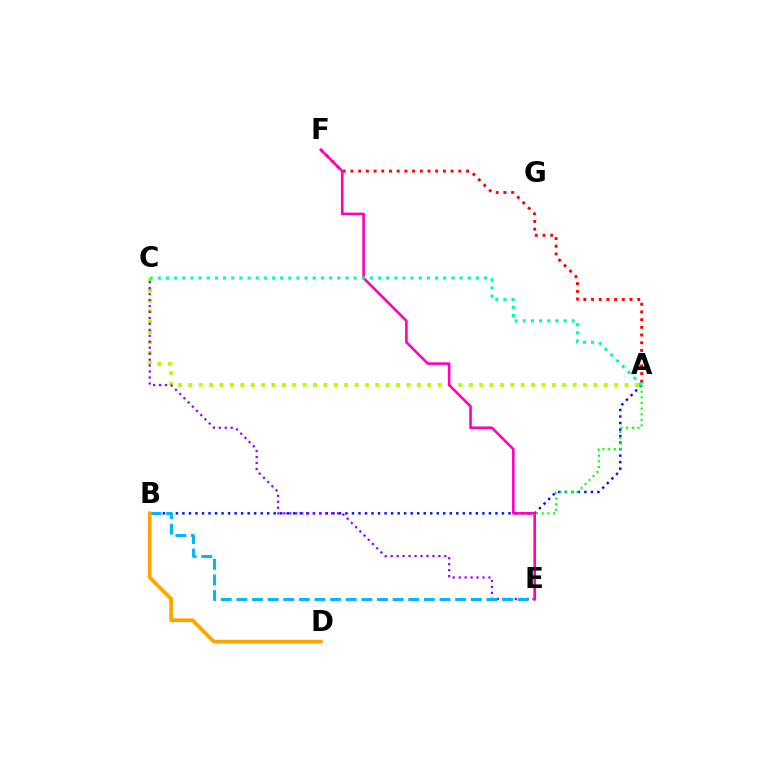{('A', 'C'): [{'color': '#b3ff00', 'line_style': 'dotted', 'thickness': 2.82}, {'color': '#00ff9d', 'line_style': 'dotted', 'thickness': 2.22}], ('A', 'B'): [{'color': '#0010ff', 'line_style': 'dotted', 'thickness': 1.77}], ('A', 'F'): [{'color': '#ff0000', 'line_style': 'dotted', 'thickness': 2.09}], ('A', 'E'): [{'color': '#08ff00', 'line_style': 'dotted', 'thickness': 1.53}], ('C', 'E'): [{'color': '#9b00ff', 'line_style': 'dotted', 'thickness': 1.62}], ('B', 'E'): [{'color': '#00b5ff', 'line_style': 'dashed', 'thickness': 2.12}], ('E', 'F'): [{'color': '#ff00bd', 'line_style': 'solid', 'thickness': 1.88}], ('B', 'D'): [{'color': '#ffa500', 'line_style': 'solid', 'thickness': 2.69}]}